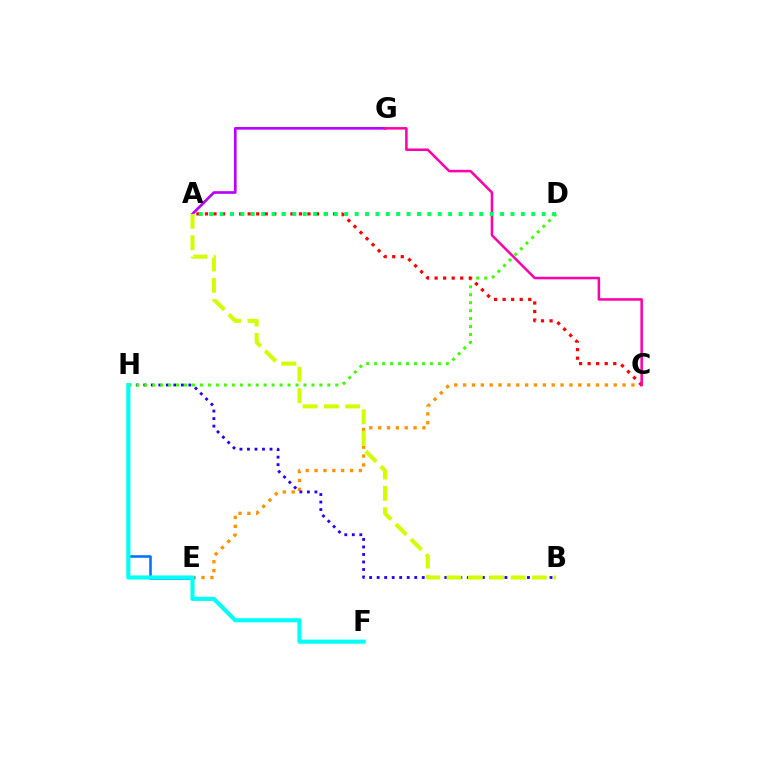{('C', 'E'): [{'color': '#ff9400', 'line_style': 'dotted', 'thickness': 2.41}], ('B', 'H'): [{'color': '#2500ff', 'line_style': 'dotted', 'thickness': 2.04}], ('E', 'H'): [{'color': '#0074ff', 'line_style': 'solid', 'thickness': 1.85}], ('D', 'H'): [{'color': '#3dff00', 'line_style': 'dotted', 'thickness': 2.16}], ('F', 'H'): [{'color': '#00fff6', 'line_style': 'solid', 'thickness': 2.95}], ('A', 'G'): [{'color': '#b900ff', 'line_style': 'solid', 'thickness': 1.91}], ('A', 'C'): [{'color': '#ff0000', 'line_style': 'dotted', 'thickness': 2.32}], ('C', 'G'): [{'color': '#ff00ac', 'line_style': 'solid', 'thickness': 1.82}], ('A', 'B'): [{'color': '#d1ff00', 'line_style': 'dashed', 'thickness': 2.9}], ('A', 'D'): [{'color': '#00ff5c', 'line_style': 'dotted', 'thickness': 2.82}]}